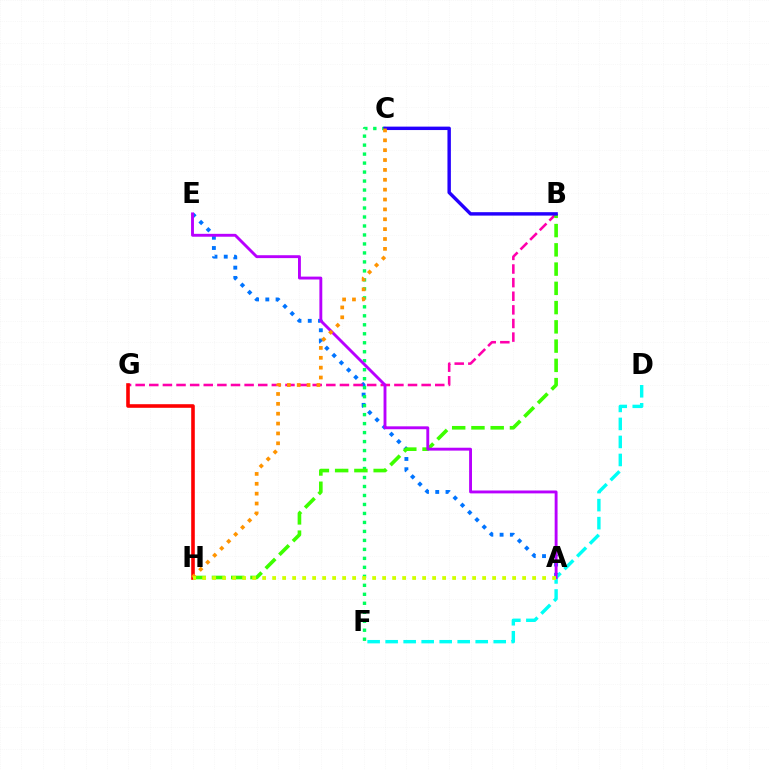{('A', 'E'): [{'color': '#0074ff', 'line_style': 'dotted', 'thickness': 2.79}, {'color': '#b900ff', 'line_style': 'solid', 'thickness': 2.08}], ('B', 'G'): [{'color': '#ff00ac', 'line_style': 'dashed', 'thickness': 1.85}], ('C', 'F'): [{'color': '#00ff5c', 'line_style': 'dotted', 'thickness': 2.44}], ('D', 'F'): [{'color': '#00fff6', 'line_style': 'dashed', 'thickness': 2.45}], ('B', 'H'): [{'color': '#3dff00', 'line_style': 'dashed', 'thickness': 2.62}], ('B', 'C'): [{'color': '#2500ff', 'line_style': 'solid', 'thickness': 2.47}], ('G', 'H'): [{'color': '#ff0000', 'line_style': 'solid', 'thickness': 2.59}], ('C', 'H'): [{'color': '#ff9400', 'line_style': 'dotted', 'thickness': 2.68}], ('A', 'H'): [{'color': '#d1ff00', 'line_style': 'dotted', 'thickness': 2.72}]}